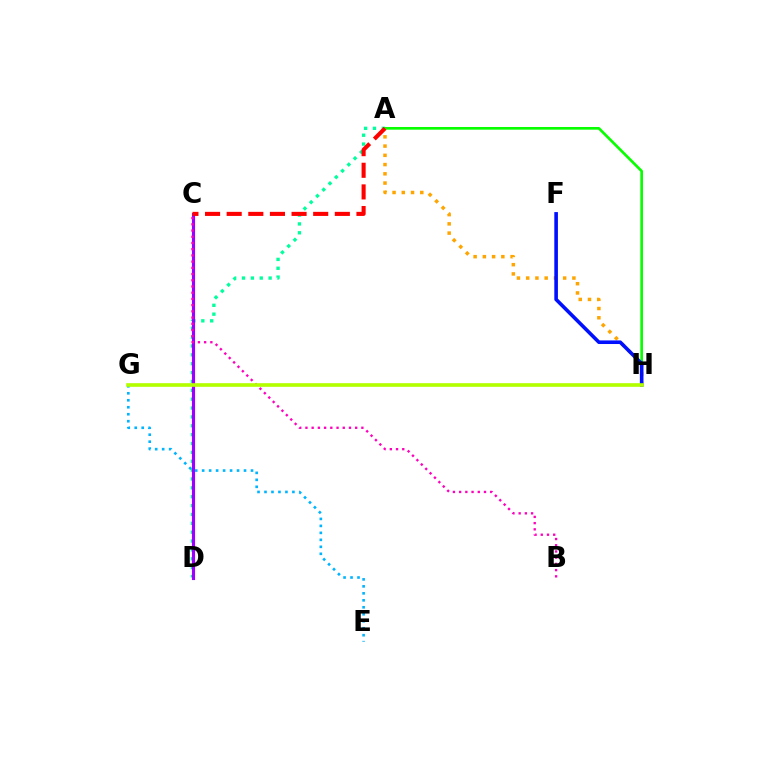{('A', 'D'): [{'color': '#00ff9d', 'line_style': 'dotted', 'thickness': 2.41}], ('A', 'H'): [{'color': '#ffa500', 'line_style': 'dotted', 'thickness': 2.51}, {'color': '#08ff00', 'line_style': 'solid', 'thickness': 1.93}], ('C', 'D'): [{'color': '#9b00ff', 'line_style': 'solid', 'thickness': 2.25}], ('E', 'G'): [{'color': '#00b5ff', 'line_style': 'dotted', 'thickness': 1.9}], ('A', 'C'): [{'color': '#ff0000', 'line_style': 'dashed', 'thickness': 2.94}], ('F', 'H'): [{'color': '#0010ff', 'line_style': 'solid', 'thickness': 2.6}], ('B', 'C'): [{'color': '#ff00bd', 'line_style': 'dotted', 'thickness': 1.69}], ('G', 'H'): [{'color': '#b3ff00', 'line_style': 'solid', 'thickness': 2.62}]}